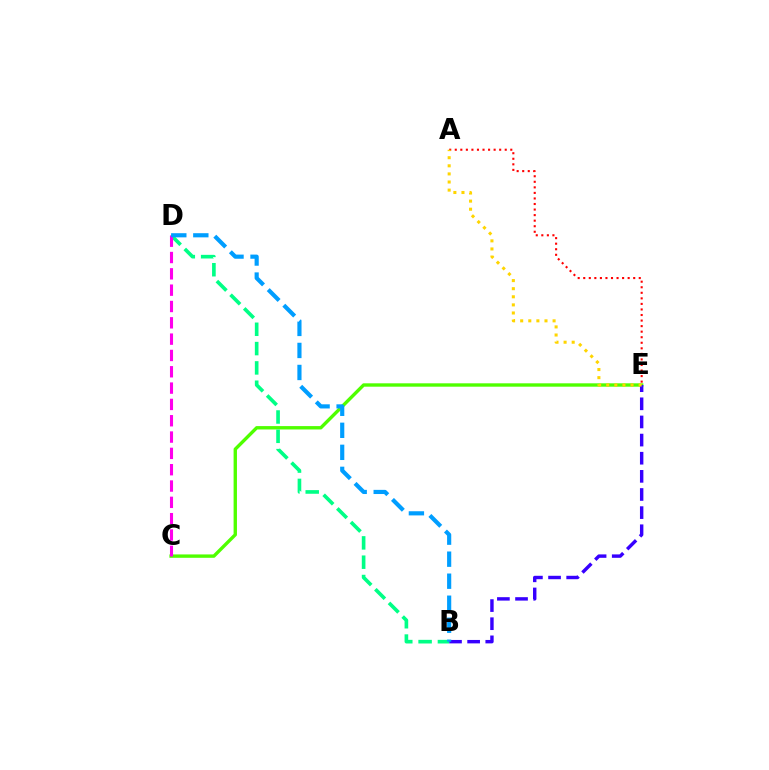{('C', 'E'): [{'color': '#4fff00', 'line_style': 'solid', 'thickness': 2.43}], ('B', 'E'): [{'color': '#3700ff', 'line_style': 'dashed', 'thickness': 2.46}], ('B', 'D'): [{'color': '#00ff86', 'line_style': 'dashed', 'thickness': 2.62}, {'color': '#009eff', 'line_style': 'dashed', 'thickness': 2.99}], ('A', 'E'): [{'color': '#ff0000', 'line_style': 'dotted', 'thickness': 1.51}, {'color': '#ffd500', 'line_style': 'dotted', 'thickness': 2.2}], ('C', 'D'): [{'color': '#ff00ed', 'line_style': 'dashed', 'thickness': 2.22}]}